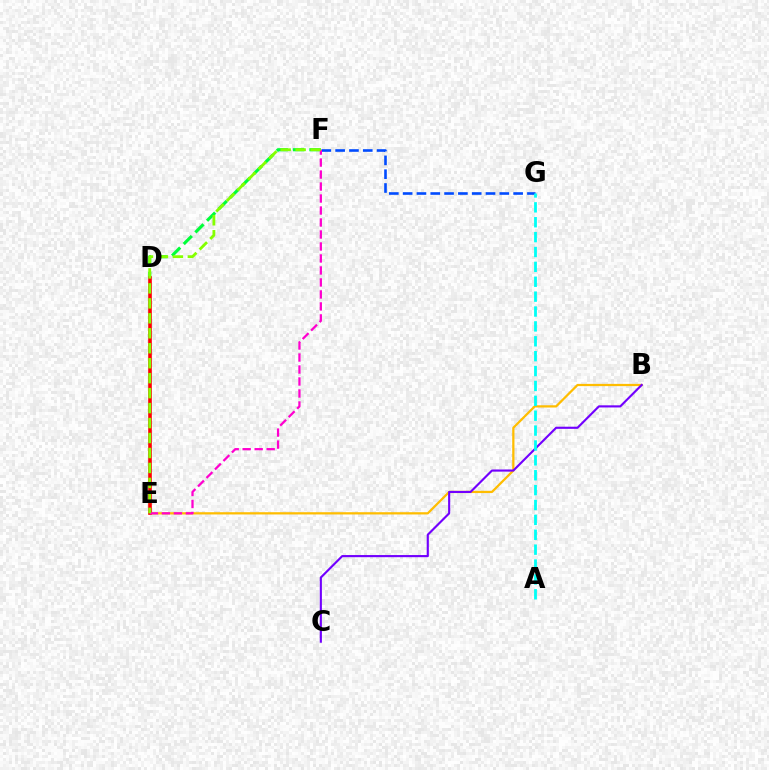{('B', 'E'): [{'color': '#ffbd00', 'line_style': 'solid', 'thickness': 1.62}], ('F', 'G'): [{'color': '#004bff', 'line_style': 'dashed', 'thickness': 1.88}], ('D', 'F'): [{'color': '#00ff39', 'line_style': 'dashed', 'thickness': 2.24}], ('D', 'E'): [{'color': '#ff0000', 'line_style': 'solid', 'thickness': 2.6}], ('B', 'C'): [{'color': '#7200ff', 'line_style': 'solid', 'thickness': 1.54}], ('E', 'F'): [{'color': '#ff00cf', 'line_style': 'dashed', 'thickness': 1.63}, {'color': '#84ff00', 'line_style': 'dashed', 'thickness': 2.03}], ('A', 'G'): [{'color': '#00fff6', 'line_style': 'dashed', 'thickness': 2.02}]}